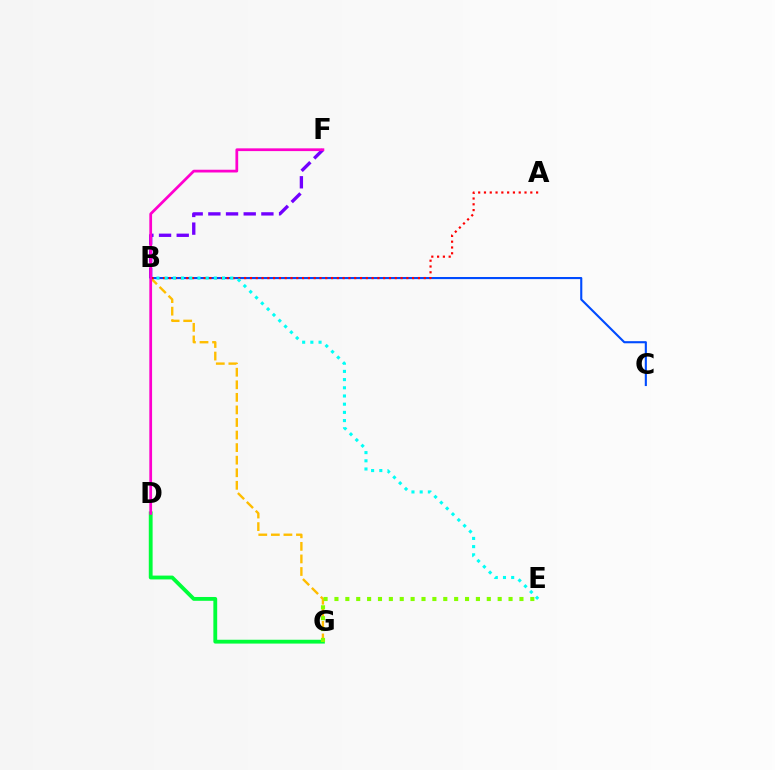{('B', 'G'): [{'color': '#ffbd00', 'line_style': 'dashed', 'thickness': 1.71}], ('D', 'G'): [{'color': '#00ff39', 'line_style': 'solid', 'thickness': 2.75}], ('B', 'F'): [{'color': '#7200ff', 'line_style': 'dashed', 'thickness': 2.4}], ('B', 'C'): [{'color': '#004bff', 'line_style': 'solid', 'thickness': 1.52}], ('A', 'B'): [{'color': '#ff0000', 'line_style': 'dotted', 'thickness': 1.57}], ('E', 'G'): [{'color': '#84ff00', 'line_style': 'dotted', 'thickness': 2.96}], ('B', 'E'): [{'color': '#00fff6', 'line_style': 'dotted', 'thickness': 2.23}], ('D', 'F'): [{'color': '#ff00cf', 'line_style': 'solid', 'thickness': 1.98}]}